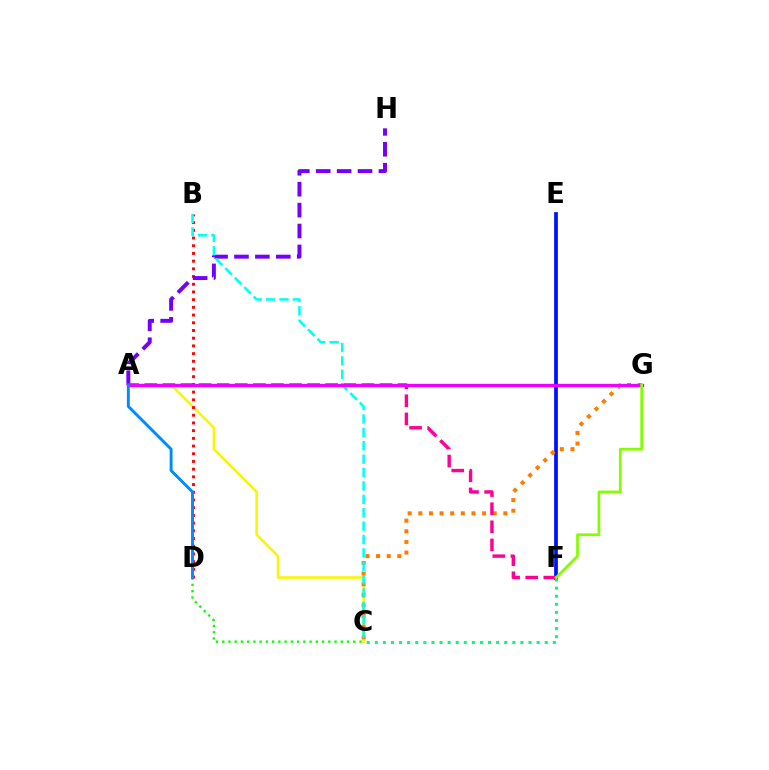{('A', 'C'): [{'color': '#fcf500', 'line_style': 'solid', 'thickness': 1.85}], ('C', 'D'): [{'color': '#08ff00', 'line_style': 'dotted', 'thickness': 1.7}], ('B', 'D'): [{'color': '#ff0000', 'line_style': 'dotted', 'thickness': 2.09}], ('E', 'F'): [{'color': '#0010ff', 'line_style': 'solid', 'thickness': 2.68}], ('C', 'G'): [{'color': '#ff7c00', 'line_style': 'dotted', 'thickness': 2.89}], ('C', 'F'): [{'color': '#00ff74', 'line_style': 'dotted', 'thickness': 2.2}], ('A', 'H'): [{'color': '#7200ff', 'line_style': 'dashed', 'thickness': 2.84}], ('A', 'F'): [{'color': '#ff0094', 'line_style': 'dashed', 'thickness': 2.46}], ('B', 'C'): [{'color': '#00fff6', 'line_style': 'dashed', 'thickness': 1.82}], ('A', 'G'): [{'color': '#ee00ff', 'line_style': 'solid', 'thickness': 2.4}], ('F', 'G'): [{'color': '#84ff00', 'line_style': 'solid', 'thickness': 1.97}], ('A', 'D'): [{'color': '#008cff', 'line_style': 'solid', 'thickness': 2.1}]}